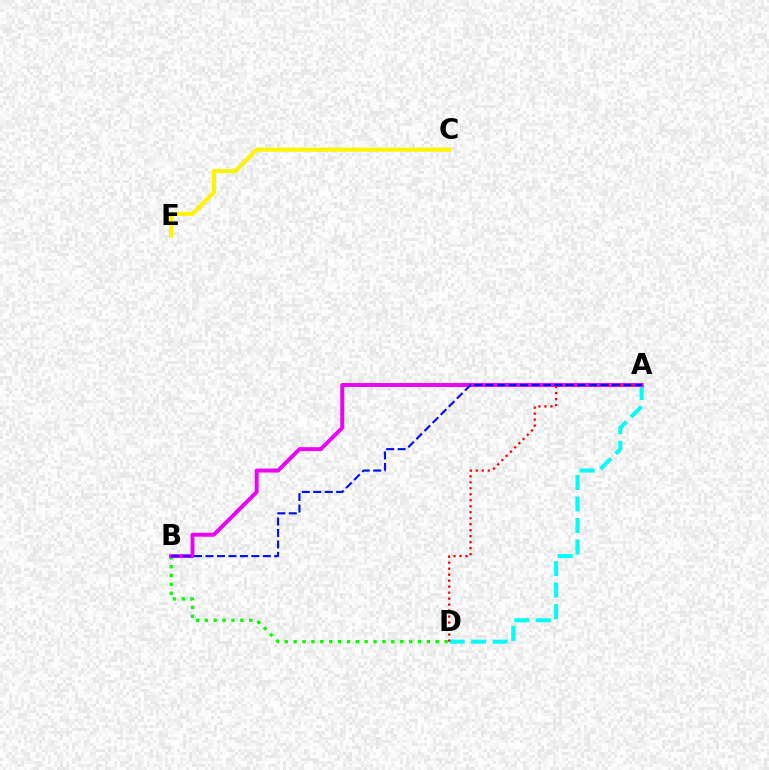{('A', 'D'): [{'color': '#00fff6', 'line_style': 'dashed', 'thickness': 2.92}, {'color': '#ff0000', 'line_style': 'dotted', 'thickness': 1.63}], ('B', 'D'): [{'color': '#08ff00', 'line_style': 'dotted', 'thickness': 2.41}], ('C', 'E'): [{'color': '#fcf500', 'line_style': 'solid', 'thickness': 2.99}], ('A', 'B'): [{'color': '#ee00ff', 'line_style': 'solid', 'thickness': 2.83}, {'color': '#0010ff', 'line_style': 'dashed', 'thickness': 1.56}]}